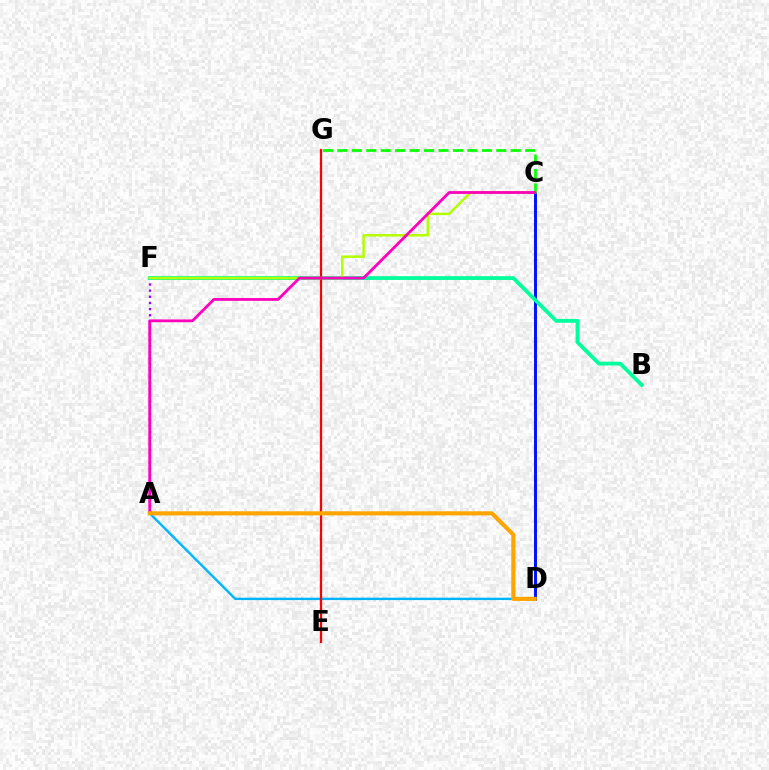{('C', 'D'): [{'color': '#0010ff', 'line_style': 'solid', 'thickness': 2.12}], ('A', 'F'): [{'color': '#9b00ff', 'line_style': 'dotted', 'thickness': 1.67}], ('A', 'D'): [{'color': '#00b5ff', 'line_style': 'solid', 'thickness': 1.71}, {'color': '#ffa500', 'line_style': 'solid', 'thickness': 2.96}], ('C', 'G'): [{'color': '#08ff00', 'line_style': 'dashed', 'thickness': 1.96}], ('B', 'F'): [{'color': '#00ff9d', 'line_style': 'solid', 'thickness': 2.72}], ('E', 'G'): [{'color': '#ff0000', 'line_style': 'solid', 'thickness': 1.62}], ('C', 'F'): [{'color': '#b3ff00', 'line_style': 'solid', 'thickness': 1.79}], ('A', 'C'): [{'color': '#ff00bd', 'line_style': 'solid', 'thickness': 2.02}]}